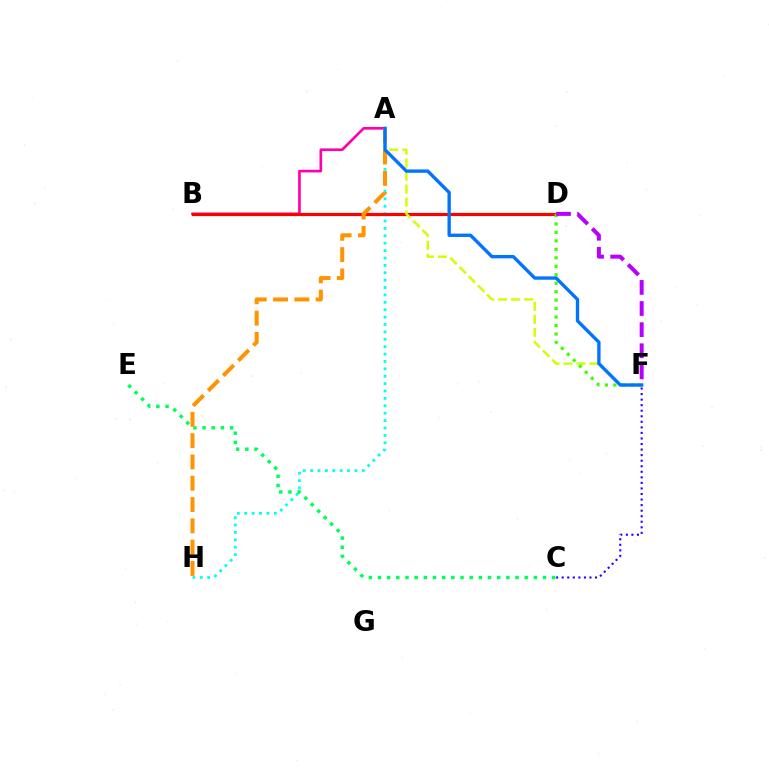{('A', 'H'): [{'color': '#00fff6', 'line_style': 'dotted', 'thickness': 2.01}, {'color': '#ff9400', 'line_style': 'dashed', 'thickness': 2.89}], ('A', 'B'): [{'color': '#ff00ac', 'line_style': 'solid', 'thickness': 1.91}], ('B', 'D'): [{'color': '#ff0000', 'line_style': 'solid', 'thickness': 2.28}], ('C', 'E'): [{'color': '#00ff5c', 'line_style': 'dotted', 'thickness': 2.49}], ('C', 'F'): [{'color': '#2500ff', 'line_style': 'dotted', 'thickness': 1.51}], ('A', 'F'): [{'color': '#d1ff00', 'line_style': 'dashed', 'thickness': 1.77}, {'color': '#0074ff', 'line_style': 'solid', 'thickness': 2.41}], ('D', 'F'): [{'color': '#3dff00', 'line_style': 'dotted', 'thickness': 2.3}, {'color': '#b900ff', 'line_style': 'dashed', 'thickness': 2.87}]}